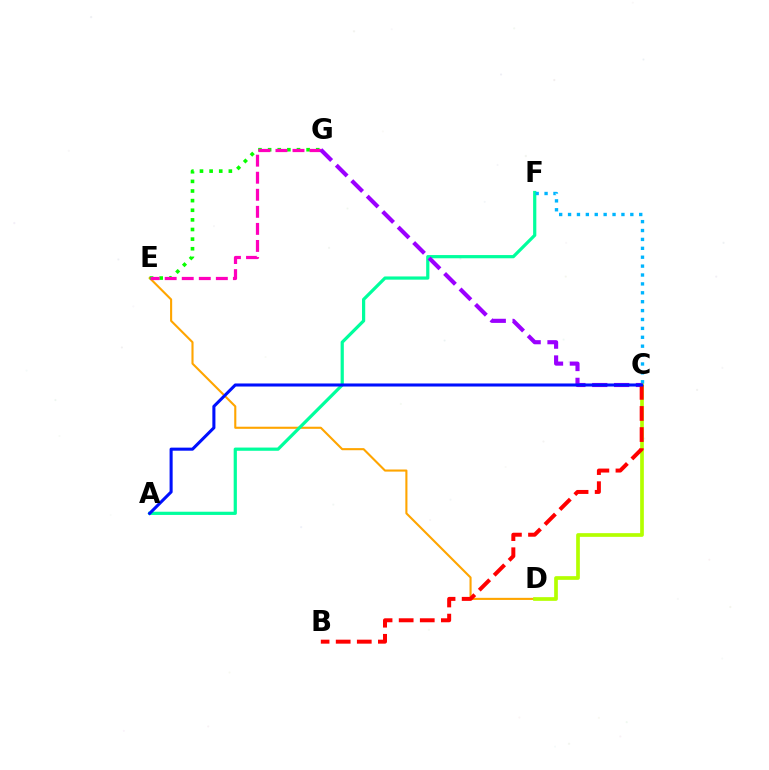{('D', 'E'): [{'color': '#ffa500', 'line_style': 'solid', 'thickness': 1.52}], ('C', 'D'): [{'color': '#b3ff00', 'line_style': 'solid', 'thickness': 2.66}], ('A', 'F'): [{'color': '#00ff9d', 'line_style': 'solid', 'thickness': 2.31}], ('E', 'G'): [{'color': '#08ff00', 'line_style': 'dotted', 'thickness': 2.61}, {'color': '#ff00bd', 'line_style': 'dashed', 'thickness': 2.32}], ('C', 'F'): [{'color': '#00b5ff', 'line_style': 'dotted', 'thickness': 2.42}], ('C', 'G'): [{'color': '#9b00ff', 'line_style': 'dashed', 'thickness': 2.97}], ('B', 'C'): [{'color': '#ff0000', 'line_style': 'dashed', 'thickness': 2.87}], ('A', 'C'): [{'color': '#0010ff', 'line_style': 'solid', 'thickness': 2.2}]}